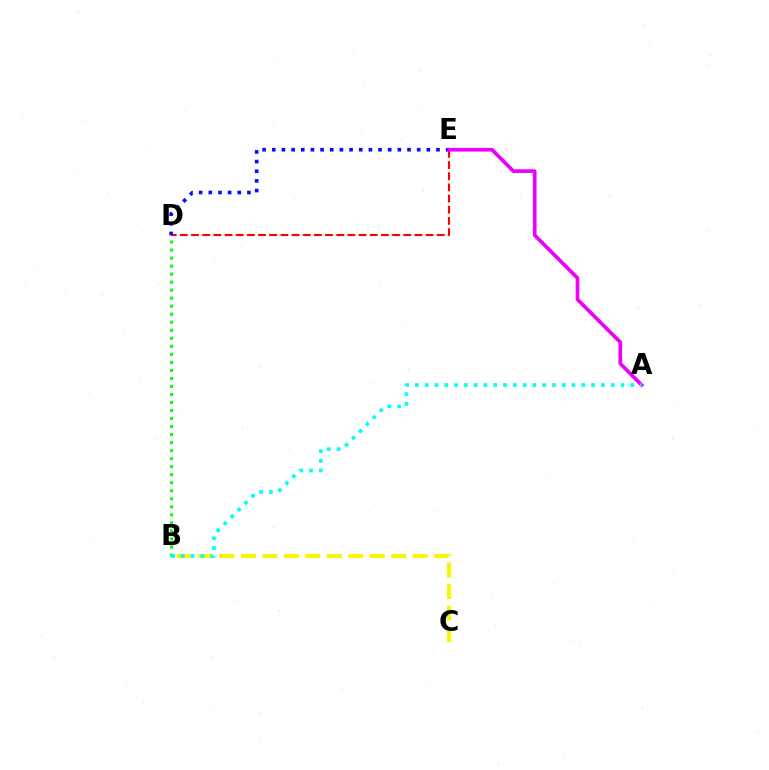{('D', 'E'): [{'color': '#ff0000', 'line_style': 'dashed', 'thickness': 1.52}, {'color': '#0010ff', 'line_style': 'dotted', 'thickness': 2.62}], ('B', 'C'): [{'color': '#fcf500', 'line_style': 'dashed', 'thickness': 2.92}], ('A', 'E'): [{'color': '#ee00ff', 'line_style': 'solid', 'thickness': 2.65}], ('B', 'D'): [{'color': '#08ff00', 'line_style': 'dotted', 'thickness': 2.18}], ('A', 'B'): [{'color': '#00fff6', 'line_style': 'dotted', 'thickness': 2.66}]}